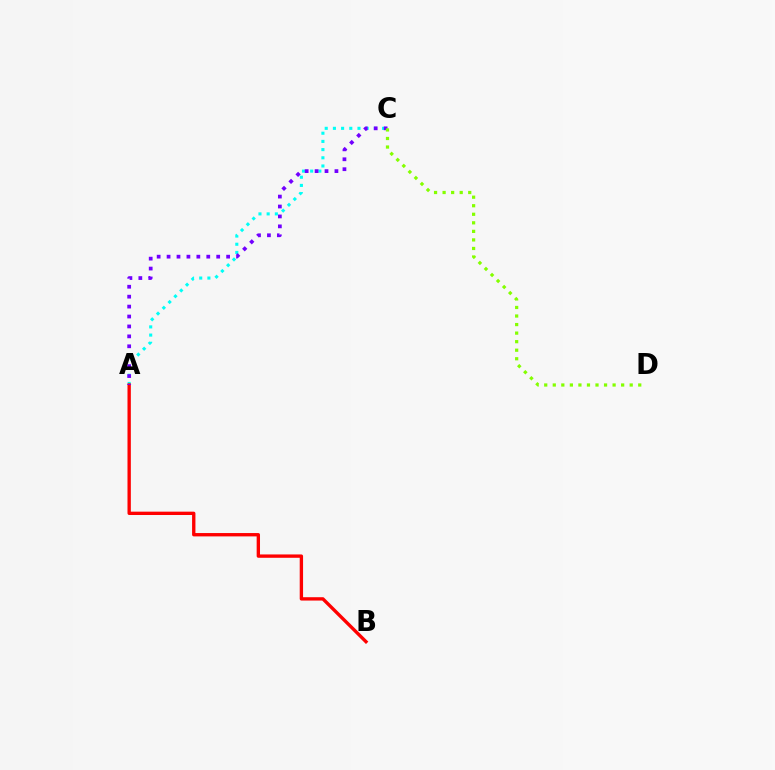{('A', 'C'): [{'color': '#00fff6', 'line_style': 'dotted', 'thickness': 2.23}, {'color': '#7200ff', 'line_style': 'dotted', 'thickness': 2.7}], ('A', 'B'): [{'color': '#ff0000', 'line_style': 'solid', 'thickness': 2.41}], ('C', 'D'): [{'color': '#84ff00', 'line_style': 'dotted', 'thickness': 2.32}]}